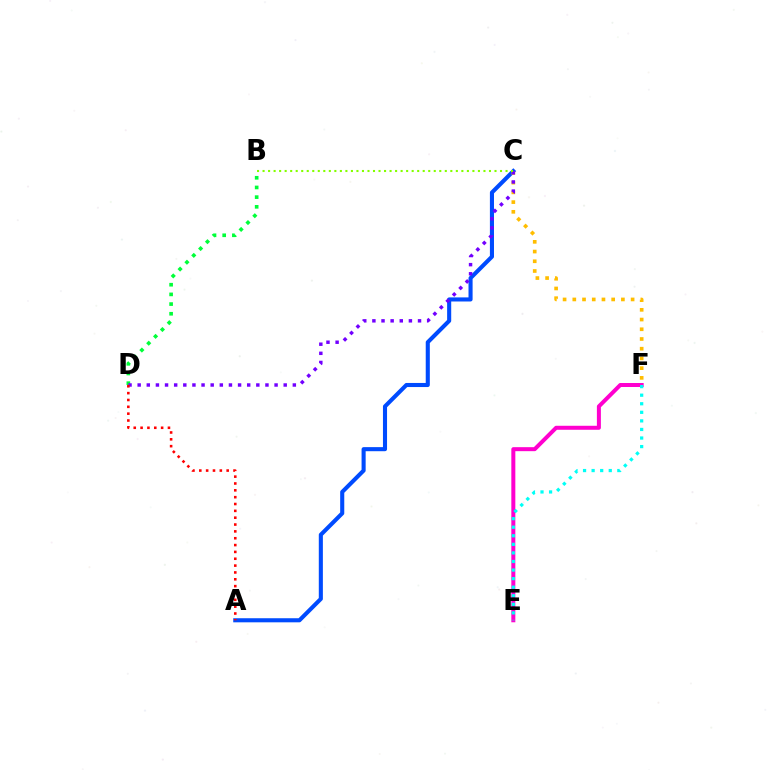{('A', 'C'): [{'color': '#004bff', 'line_style': 'solid', 'thickness': 2.94}], ('B', 'D'): [{'color': '#00ff39', 'line_style': 'dotted', 'thickness': 2.63}], ('C', 'F'): [{'color': '#ffbd00', 'line_style': 'dotted', 'thickness': 2.64}], ('C', 'D'): [{'color': '#7200ff', 'line_style': 'dotted', 'thickness': 2.48}], ('E', 'F'): [{'color': '#ff00cf', 'line_style': 'solid', 'thickness': 2.88}, {'color': '#00fff6', 'line_style': 'dotted', 'thickness': 2.33}], ('B', 'C'): [{'color': '#84ff00', 'line_style': 'dotted', 'thickness': 1.5}], ('A', 'D'): [{'color': '#ff0000', 'line_style': 'dotted', 'thickness': 1.86}]}